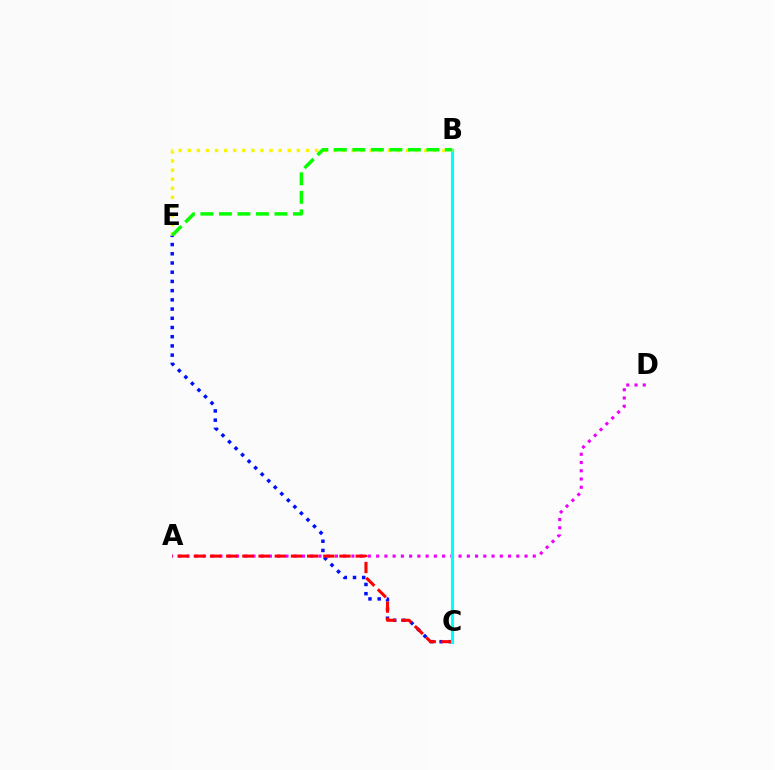{('C', 'E'): [{'color': '#0010ff', 'line_style': 'dotted', 'thickness': 2.5}], ('A', 'D'): [{'color': '#ee00ff', 'line_style': 'dotted', 'thickness': 2.24}], ('A', 'C'): [{'color': '#ff0000', 'line_style': 'dashed', 'thickness': 2.2}], ('B', 'C'): [{'color': '#00fff6', 'line_style': 'solid', 'thickness': 2.26}], ('B', 'E'): [{'color': '#fcf500', 'line_style': 'dotted', 'thickness': 2.47}, {'color': '#08ff00', 'line_style': 'dashed', 'thickness': 2.51}]}